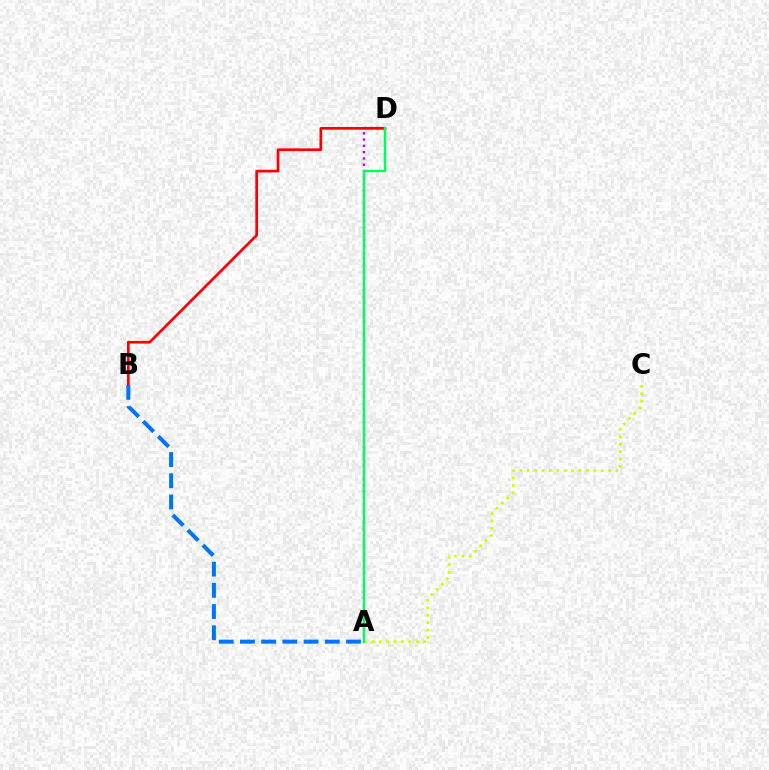{('A', 'D'): [{'color': '#b900ff', 'line_style': 'dotted', 'thickness': 1.71}, {'color': '#00ff5c', 'line_style': 'solid', 'thickness': 1.74}], ('A', 'C'): [{'color': '#d1ff00', 'line_style': 'dotted', 'thickness': 2.01}], ('B', 'D'): [{'color': '#ff0000', 'line_style': 'solid', 'thickness': 1.95}], ('A', 'B'): [{'color': '#0074ff', 'line_style': 'dashed', 'thickness': 2.88}]}